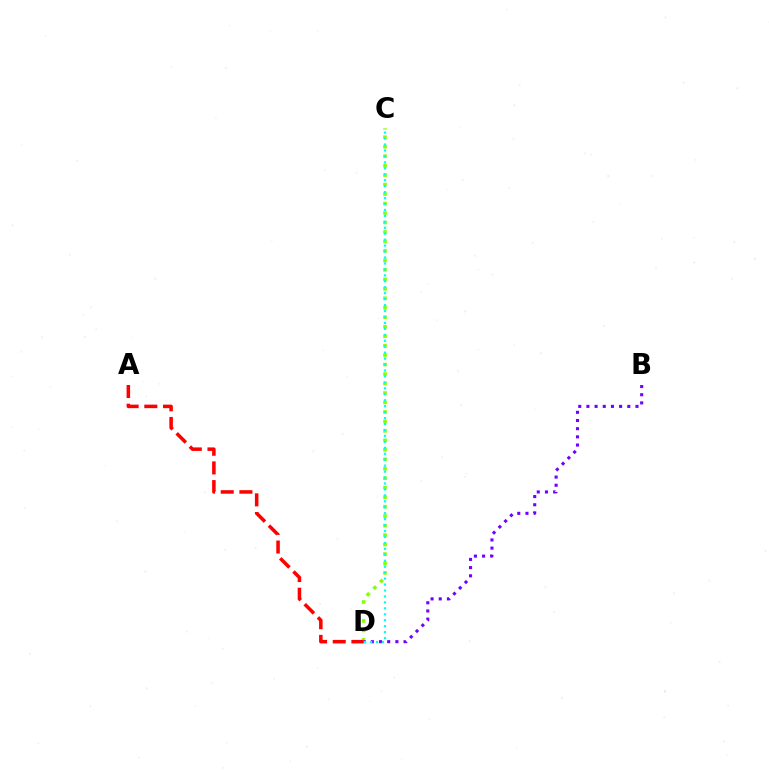{('C', 'D'): [{'color': '#84ff00', 'line_style': 'dotted', 'thickness': 2.57}, {'color': '#00fff6', 'line_style': 'dotted', 'thickness': 1.62}], ('B', 'D'): [{'color': '#7200ff', 'line_style': 'dotted', 'thickness': 2.22}], ('A', 'D'): [{'color': '#ff0000', 'line_style': 'dashed', 'thickness': 2.54}]}